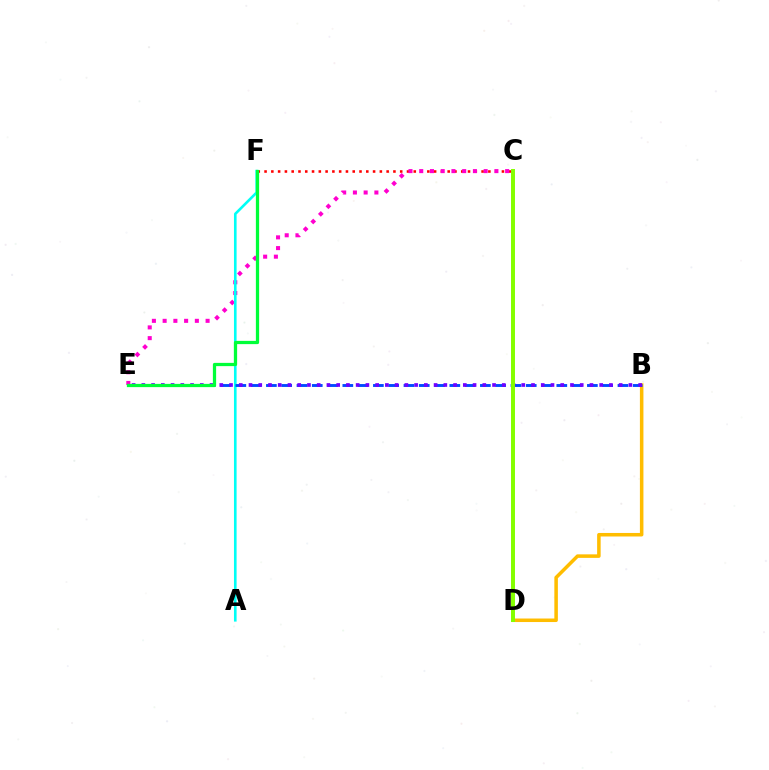{('C', 'F'): [{'color': '#ff0000', 'line_style': 'dotted', 'thickness': 1.84}], ('C', 'E'): [{'color': '#ff00cf', 'line_style': 'dotted', 'thickness': 2.92}], ('B', 'D'): [{'color': '#ffbd00', 'line_style': 'solid', 'thickness': 2.54}], ('A', 'F'): [{'color': '#00fff6', 'line_style': 'solid', 'thickness': 1.89}], ('B', 'E'): [{'color': '#004bff', 'line_style': 'dashed', 'thickness': 2.08}, {'color': '#7200ff', 'line_style': 'dotted', 'thickness': 2.65}], ('C', 'D'): [{'color': '#84ff00', 'line_style': 'solid', 'thickness': 2.85}], ('E', 'F'): [{'color': '#00ff39', 'line_style': 'solid', 'thickness': 2.34}]}